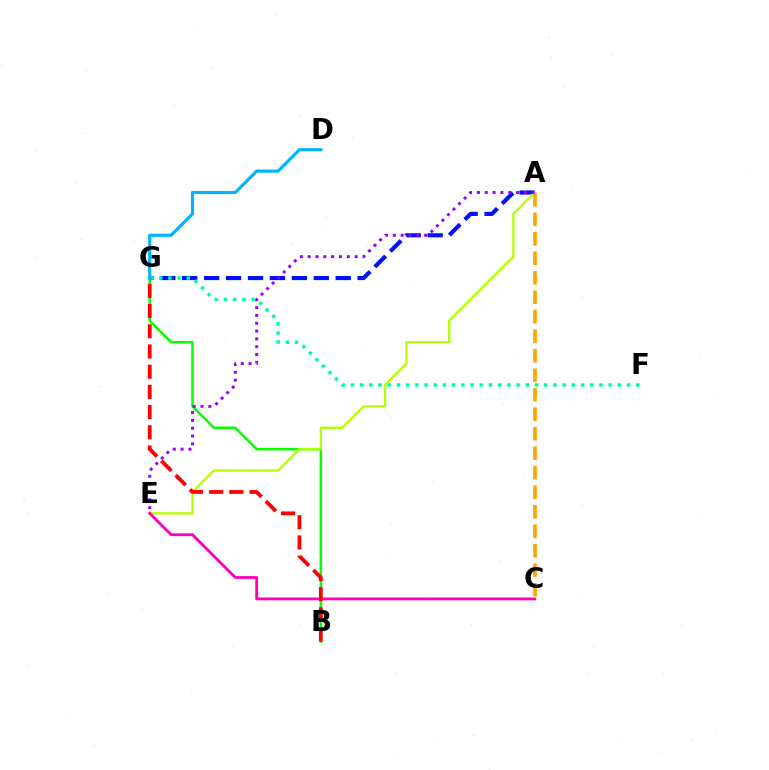{('A', 'C'): [{'color': '#ffa500', 'line_style': 'dashed', 'thickness': 2.65}], ('B', 'G'): [{'color': '#08ff00', 'line_style': 'solid', 'thickness': 1.81}, {'color': '#ff0000', 'line_style': 'dashed', 'thickness': 2.75}], ('A', 'G'): [{'color': '#0010ff', 'line_style': 'dashed', 'thickness': 2.98}], ('F', 'G'): [{'color': '#00ff9d', 'line_style': 'dotted', 'thickness': 2.5}], ('D', 'G'): [{'color': '#00b5ff', 'line_style': 'solid', 'thickness': 2.27}], ('A', 'E'): [{'color': '#b3ff00', 'line_style': 'solid', 'thickness': 1.67}, {'color': '#9b00ff', 'line_style': 'dotted', 'thickness': 2.13}], ('C', 'E'): [{'color': '#ff00bd', 'line_style': 'solid', 'thickness': 2.03}]}